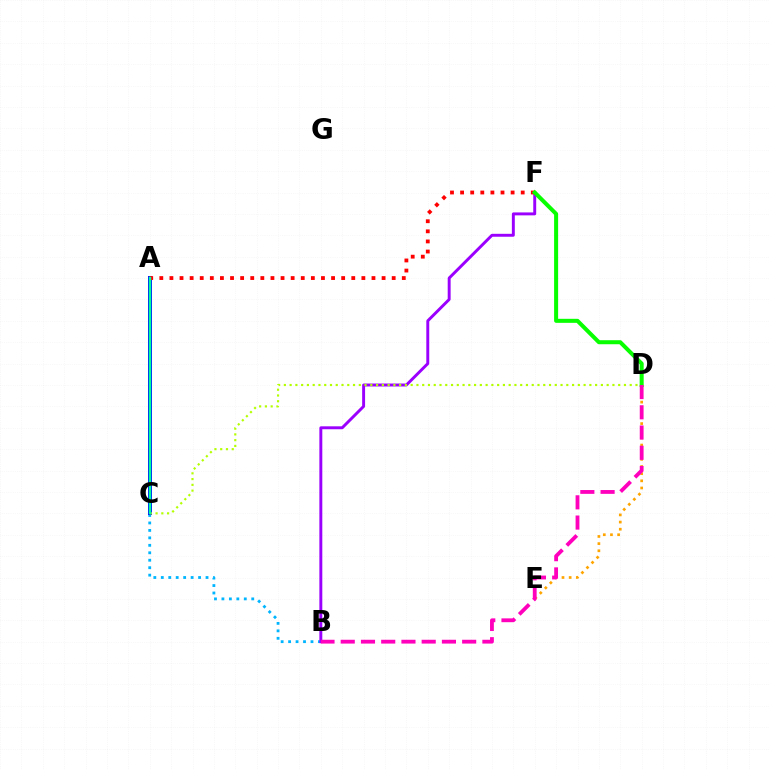{('B', 'C'): [{'color': '#00b5ff', 'line_style': 'dotted', 'thickness': 2.03}], ('B', 'F'): [{'color': '#9b00ff', 'line_style': 'solid', 'thickness': 2.11}], ('D', 'E'): [{'color': '#ffa500', 'line_style': 'dotted', 'thickness': 1.94}], ('A', 'C'): [{'color': '#0010ff', 'line_style': 'solid', 'thickness': 2.87}, {'color': '#00ff9d', 'line_style': 'solid', 'thickness': 1.74}], ('A', 'F'): [{'color': '#ff0000', 'line_style': 'dotted', 'thickness': 2.74}], ('C', 'D'): [{'color': '#b3ff00', 'line_style': 'dotted', 'thickness': 1.57}], ('D', 'F'): [{'color': '#08ff00', 'line_style': 'solid', 'thickness': 2.9}], ('B', 'D'): [{'color': '#ff00bd', 'line_style': 'dashed', 'thickness': 2.75}]}